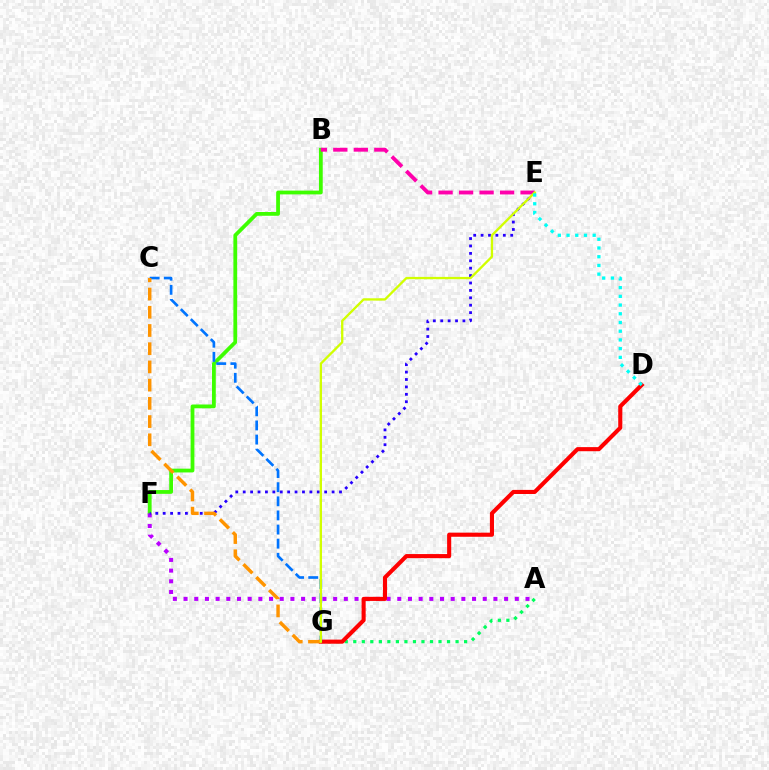{('B', 'F'): [{'color': '#3dff00', 'line_style': 'solid', 'thickness': 2.72}], ('A', 'G'): [{'color': '#00ff5c', 'line_style': 'dotted', 'thickness': 2.32}], ('A', 'F'): [{'color': '#b900ff', 'line_style': 'dotted', 'thickness': 2.9}], ('D', 'G'): [{'color': '#ff0000', 'line_style': 'solid', 'thickness': 2.95}], ('E', 'F'): [{'color': '#2500ff', 'line_style': 'dotted', 'thickness': 2.01}], ('C', 'G'): [{'color': '#0074ff', 'line_style': 'dashed', 'thickness': 1.92}, {'color': '#ff9400', 'line_style': 'dashed', 'thickness': 2.47}], ('B', 'E'): [{'color': '#ff00ac', 'line_style': 'dashed', 'thickness': 2.78}], ('E', 'G'): [{'color': '#d1ff00', 'line_style': 'solid', 'thickness': 1.67}], ('D', 'E'): [{'color': '#00fff6', 'line_style': 'dotted', 'thickness': 2.37}]}